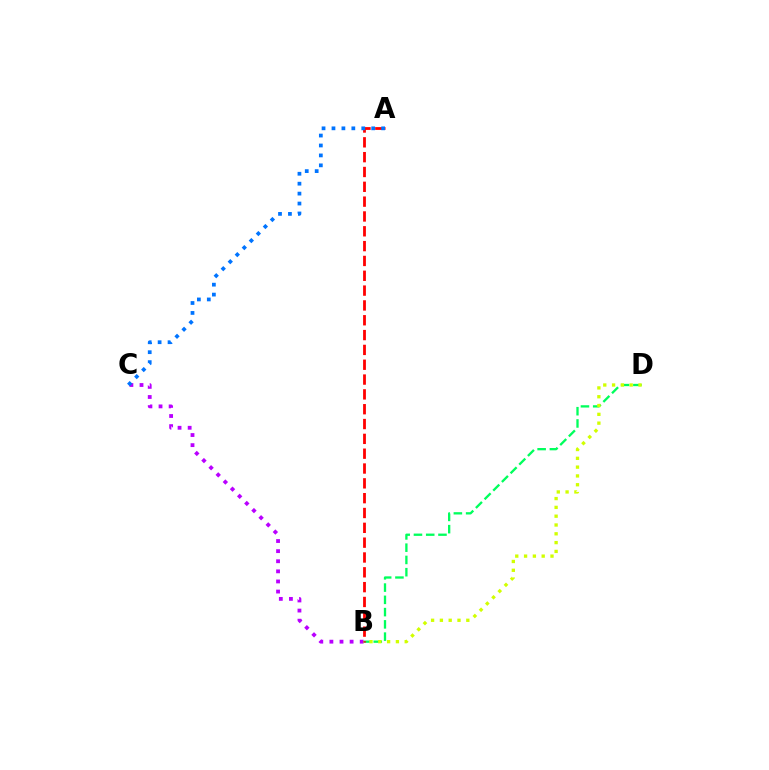{('B', 'D'): [{'color': '#00ff5c', 'line_style': 'dashed', 'thickness': 1.67}, {'color': '#d1ff00', 'line_style': 'dotted', 'thickness': 2.39}], ('B', 'C'): [{'color': '#b900ff', 'line_style': 'dotted', 'thickness': 2.74}], ('A', 'B'): [{'color': '#ff0000', 'line_style': 'dashed', 'thickness': 2.01}], ('A', 'C'): [{'color': '#0074ff', 'line_style': 'dotted', 'thickness': 2.7}]}